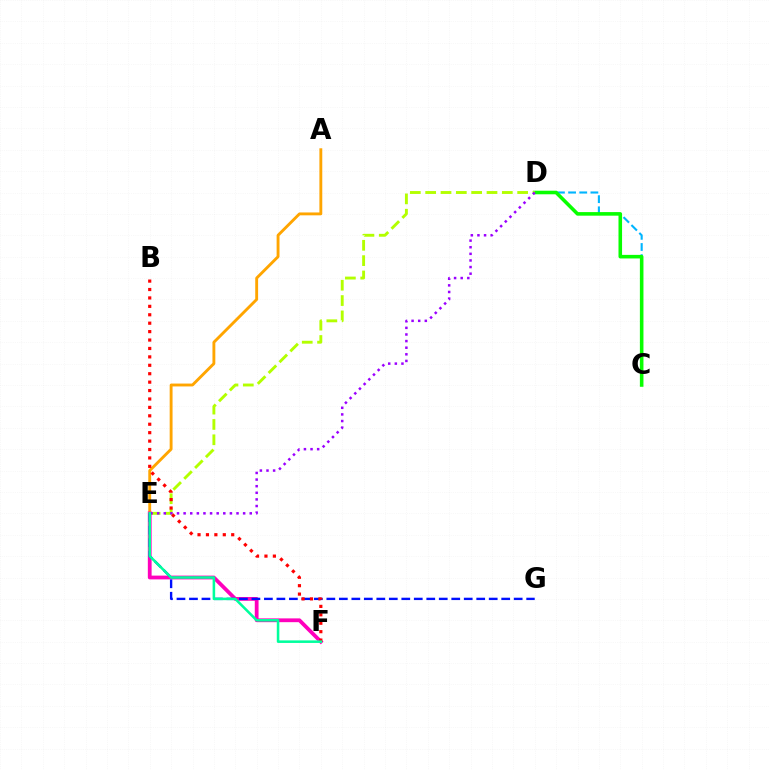{('C', 'D'): [{'color': '#00b5ff', 'line_style': 'dashed', 'thickness': 1.52}, {'color': '#08ff00', 'line_style': 'solid', 'thickness': 2.57}], ('A', 'E'): [{'color': '#ffa500', 'line_style': 'solid', 'thickness': 2.07}], ('E', 'F'): [{'color': '#ff00bd', 'line_style': 'solid', 'thickness': 2.73}, {'color': '#00ff9d', 'line_style': 'solid', 'thickness': 1.83}], ('E', 'G'): [{'color': '#0010ff', 'line_style': 'dashed', 'thickness': 1.7}], ('D', 'E'): [{'color': '#b3ff00', 'line_style': 'dashed', 'thickness': 2.08}, {'color': '#9b00ff', 'line_style': 'dotted', 'thickness': 1.8}], ('B', 'F'): [{'color': '#ff0000', 'line_style': 'dotted', 'thickness': 2.29}]}